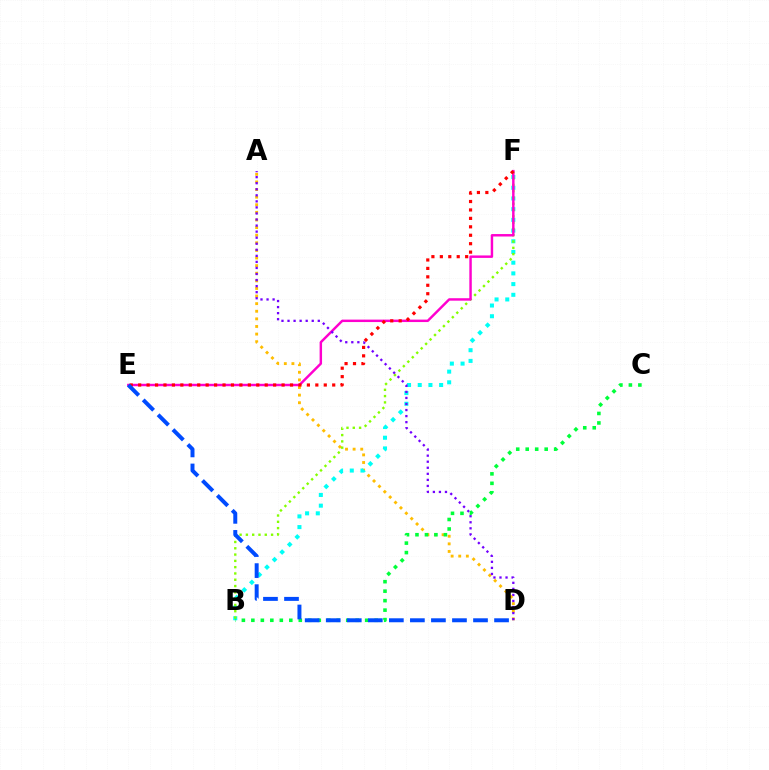{('A', 'D'): [{'color': '#ffbd00', 'line_style': 'dotted', 'thickness': 2.07}, {'color': '#7200ff', 'line_style': 'dotted', 'thickness': 1.64}], ('B', 'F'): [{'color': '#00fff6', 'line_style': 'dotted', 'thickness': 2.91}, {'color': '#84ff00', 'line_style': 'dotted', 'thickness': 1.71}], ('E', 'F'): [{'color': '#ff00cf', 'line_style': 'solid', 'thickness': 1.77}, {'color': '#ff0000', 'line_style': 'dotted', 'thickness': 2.29}], ('B', 'C'): [{'color': '#00ff39', 'line_style': 'dotted', 'thickness': 2.58}], ('D', 'E'): [{'color': '#004bff', 'line_style': 'dashed', 'thickness': 2.86}]}